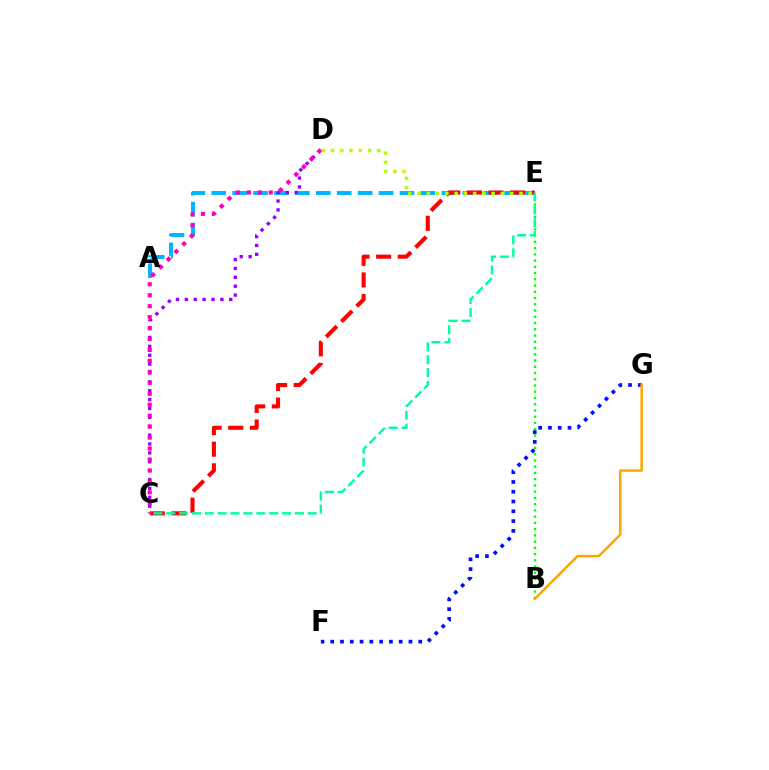{('B', 'E'): [{'color': '#08ff00', 'line_style': 'dotted', 'thickness': 1.7}], ('F', 'G'): [{'color': '#0010ff', 'line_style': 'dotted', 'thickness': 2.66}], ('A', 'E'): [{'color': '#00b5ff', 'line_style': 'dashed', 'thickness': 2.84}], ('B', 'G'): [{'color': '#ffa500', 'line_style': 'solid', 'thickness': 1.8}], ('C', 'D'): [{'color': '#9b00ff', 'line_style': 'dotted', 'thickness': 2.41}, {'color': '#ff00bd', 'line_style': 'dotted', 'thickness': 2.98}], ('C', 'E'): [{'color': '#ff0000', 'line_style': 'dashed', 'thickness': 2.94}, {'color': '#00ff9d', 'line_style': 'dashed', 'thickness': 1.75}], ('D', 'E'): [{'color': '#b3ff00', 'line_style': 'dotted', 'thickness': 2.52}]}